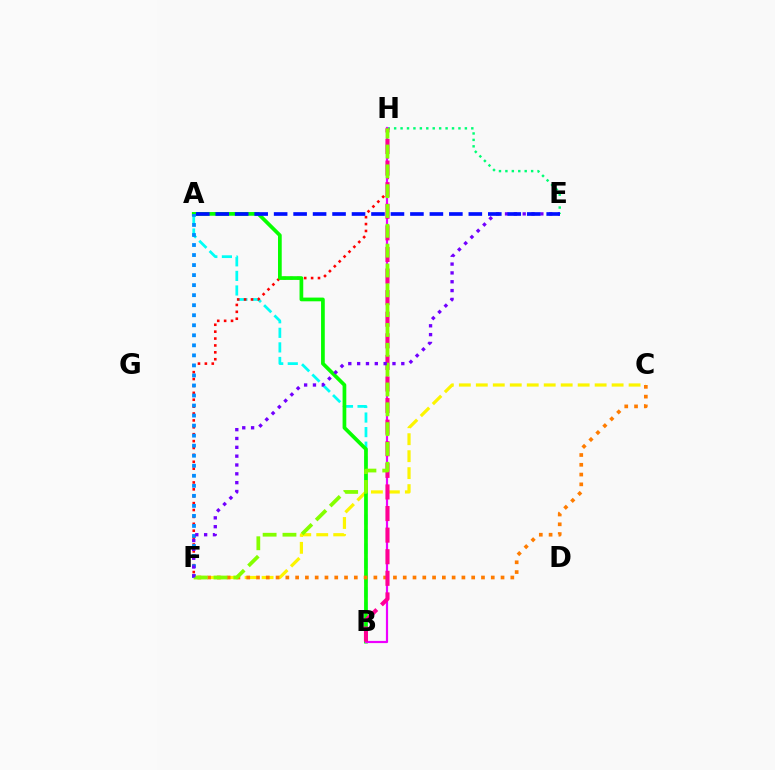{('C', 'F'): [{'color': '#fcf500', 'line_style': 'dashed', 'thickness': 2.31}, {'color': '#ff7c00', 'line_style': 'dotted', 'thickness': 2.66}], ('A', 'B'): [{'color': '#00fff6', 'line_style': 'dashed', 'thickness': 1.98}, {'color': '#08ff00', 'line_style': 'solid', 'thickness': 2.67}], ('F', 'H'): [{'color': '#ff0000', 'line_style': 'dotted', 'thickness': 1.87}, {'color': '#84ff00', 'line_style': 'dashed', 'thickness': 2.69}], ('E', 'H'): [{'color': '#00ff74', 'line_style': 'dotted', 'thickness': 1.75}], ('A', 'F'): [{'color': '#008cff', 'line_style': 'dotted', 'thickness': 2.73}], ('B', 'H'): [{'color': '#ee00ff', 'line_style': 'solid', 'thickness': 1.58}, {'color': '#ff0094', 'line_style': 'dashed', 'thickness': 2.93}], ('E', 'F'): [{'color': '#7200ff', 'line_style': 'dotted', 'thickness': 2.4}], ('A', 'E'): [{'color': '#0010ff', 'line_style': 'dashed', 'thickness': 2.64}]}